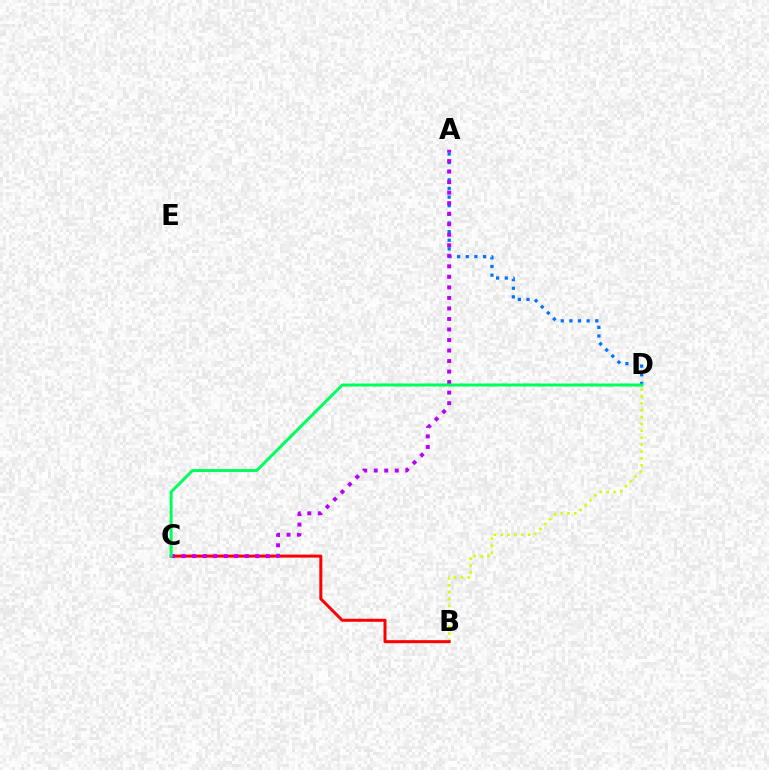{('A', 'D'): [{'color': '#0074ff', 'line_style': 'dotted', 'thickness': 2.34}], ('B', 'D'): [{'color': '#d1ff00', 'line_style': 'dotted', 'thickness': 1.87}], ('B', 'C'): [{'color': '#ff0000', 'line_style': 'solid', 'thickness': 2.17}], ('A', 'C'): [{'color': '#b900ff', 'line_style': 'dotted', 'thickness': 2.86}], ('C', 'D'): [{'color': '#00ff5c', 'line_style': 'solid', 'thickness': 2.16}]}